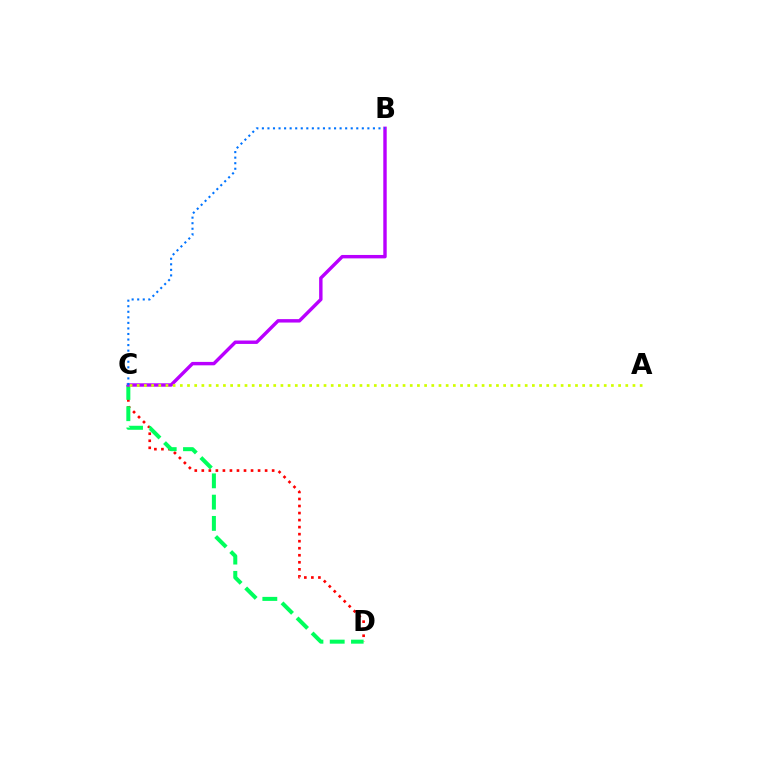{('C', 'D'): [{'color': '#ff0000', 'line_style': 'dotted', 'thickness': 1.91}, {'color': '#00ff5c', 'line_style': 'dashed', 'thickness': 2.89}], ('B', 'C'): [{'color': '#b900ff', 'line_style': 'solid', 'thickness': 2.46}, {'color': '#0074ff', 'line_style': 'dotted', 'thickness': 1.51}], ('A', 'C'): [{'color': '#d1ff00', 'line_style': 'dotted', 'thickness': 1.95}]}